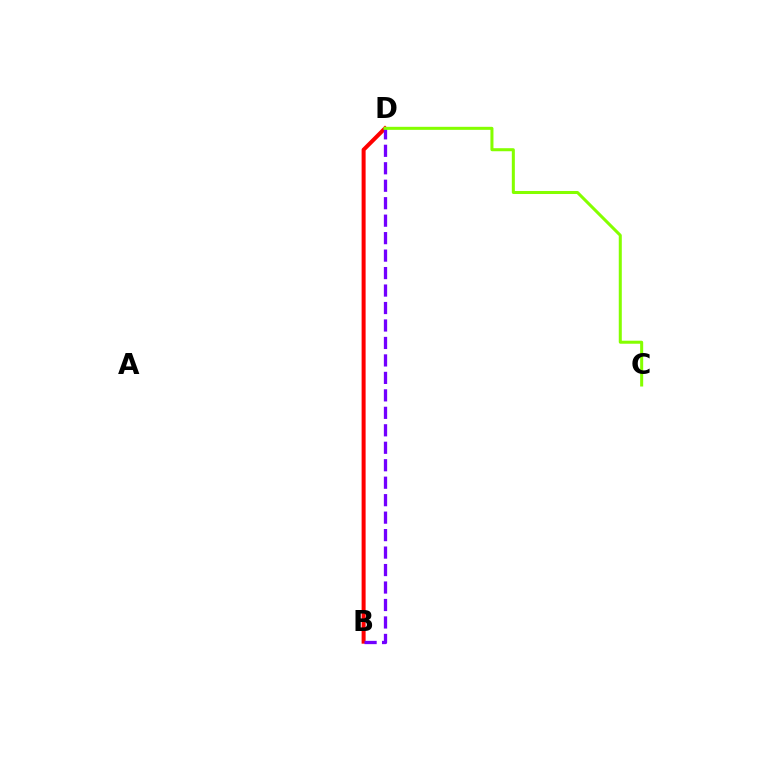{('B', 'D'): [{'color': '#00fff6', 'line_style': 'dotted', 'thickness': 1.54}, {'color': '#ff0000', 'line_style': 'solid', 'thickness': 2.88}, {'color': '#7200ff', 'line_style': 'dashed', 'thickness': 2.37}], ('C', 'D'): [{'color': '#84ff00', 'line_style': 'solid', 'thickness': 2.18}]}